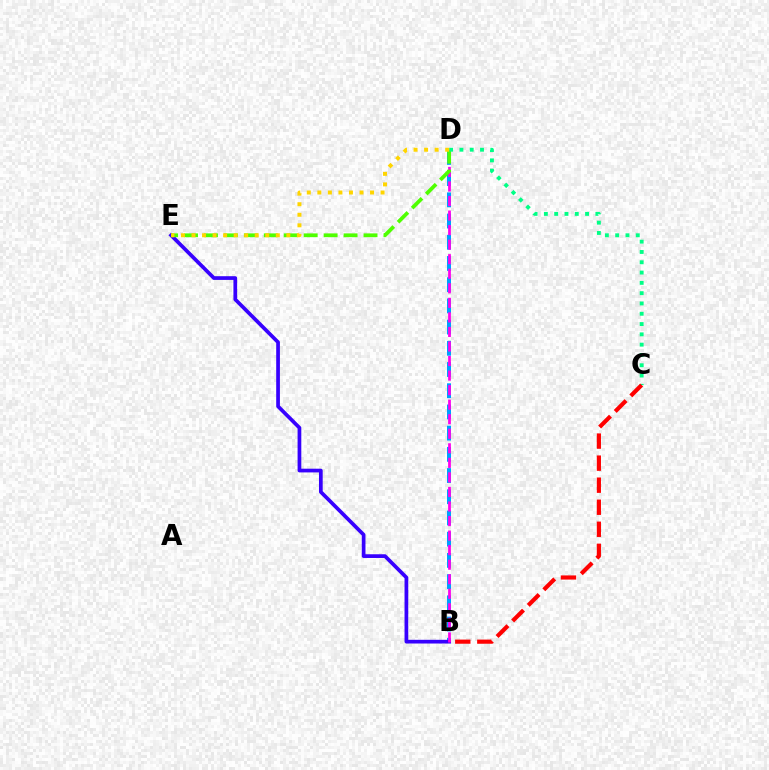{('B', 'D'): [{'color': '#009eff', 'line_style': 'dashed', 'thickness': 2.88}, {'color': '#ff00ed', 'line_style': 'dashed', 'thickness': 1.98}], ('B', 'E'): [{'color': '#3700ff', 'line_style': 'solid', 'thickness': 2.67}], ('D', 'E'): [{'color': '#4fff00', 'line_style': 'dashed', 'thickness': 2.71}, {'color': '#ffd500', 'line_style': 'dotted', 'thickness': 2.86}], ('C', 'D'): [{'color': '#00ff86', 'line_style': 'dotted', 'thickness': 2.8}], ('B', 'C'): [{'color': '#ff0000', 'line_style': 'dashed', 'thickness': 2.99}]}